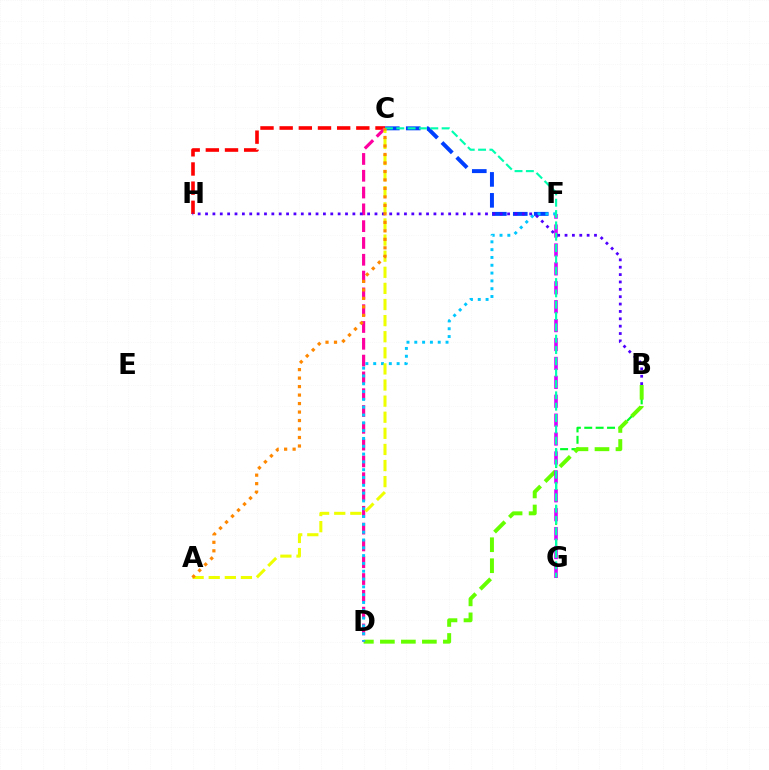{('B', 'G'): [{'color': '#00ff27', 'line_style': 'dashed', 'thickness': 1.55}], ('B', 'D'): [{'color': '#66ff00', 'line_style': 'dashed', 'thickness': 2.85}], ('C', 'F'): [{'color': '#003fff', 'line_style': 'dashed', 'thickness': 2.84}], ('C', 'H'): [{'color': '#ff0000', 'line_style': 'dashed', 'thickness': 2.6}], ('C', 'D'): [{'color': '#ff00a0', 'line_style': 'dashed', 'thickness': 2.28}], ('F', 'G'): [{'color': '#d600ff', 'line_style': 'dashed', 'thickness': 2.57}], ('D', 'F'): [{'color': '#00c7ff', 'line_style': 'dotted', 'thickness': 2.12}], ('A', 'C'): [{'color': '#eeff00', 'line_style': 'dashed', 'thickness': 2.19}, {'color': '#ff8800', 'line_style': 'dotted', 'thickness': 2.31}], ('B', 'H'): [{'color': '#4f00ff', 'line_style': 'dotted', 'thickness': 2.0}], ('C', 'G'): [{'color': '#00ffaf', 'line_style': 'dashed', 'thickness': 1.54}]}